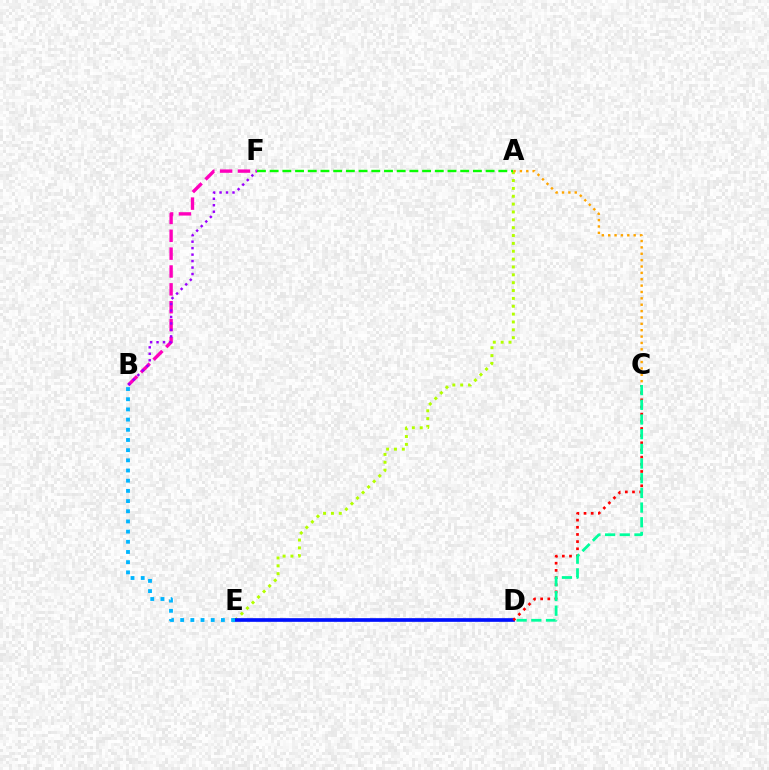{('A', 'E'): [{'color': '#b3ff00', 'line_style': 'dotted', 'thickness': 2.13}], ('D', 'E'): [{'color': '#0010ff', 'line_style': 'solid', 'thickness': 2.64}], ('C', 'D'): [{'color': '#ff0000', 'line_style': 'dotted', 'thickness': 1.95}, {'color': '#00ff9d', 'line_style': 'dashed', 'thickness': 1.99}], ('B', 'F'): [{'color': '#ff00bd', 'line_style': 'dashed', 'thickness': 2.43}, {'color': '#9b00ff', 'line_style': 'dotted', 'thickness': 1.76}], ('B', 'E'): [{'color': '#00b5ff', 'line_style': 'dotted', 'thickness': 2.77}], ('A', 'F'): [{'color': '#08ff00', 'line_style': 'dashed', 'thickness': 1.73}], ('A', 'C'): [{'color': '#ffa500', 'line_style': 'dotted', 'thickness': 1.73}]}